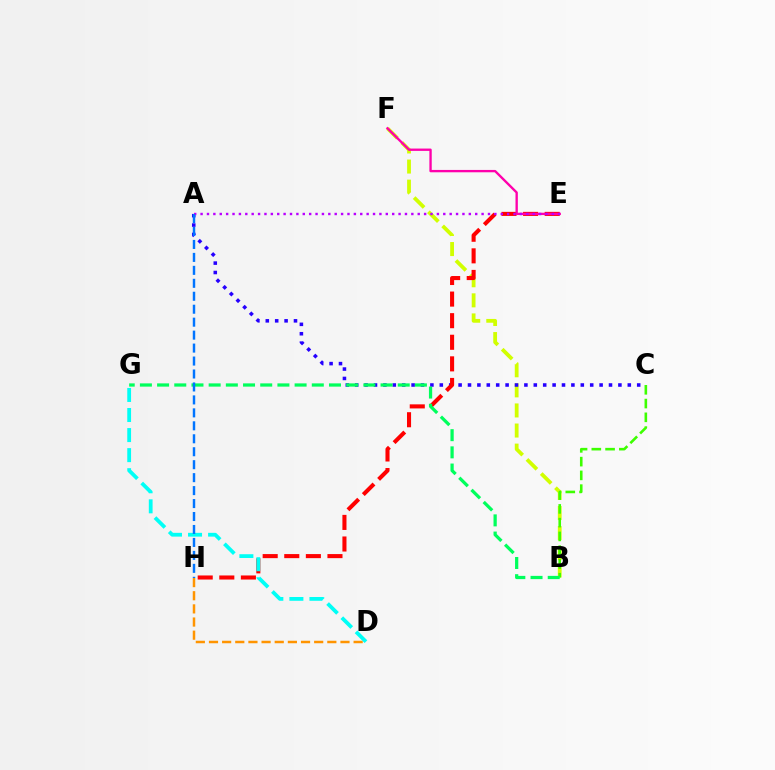{('B', 'F'): [{'color': '#d1ff00', 'line_style': 'dashed', 'thickness': 2.73}], ('A', 'C'): [{'color': '#2500ff', 'line_style': 'dotted', 'thickness': 2.55}], ('D', 'H'): [{'color': '#ff9400', 'line_style': 'dashed', 'thickness': 1.79}], ('E', 'H'): [{'color': '#ff0000', 'line_style': 'dashed', 'thickness': 2.93}], ('E', 'F'): [{'color': '#ff00ac', 'line_style': 'solid', 'thickness': 1.69}], ('A', 'E'): [{'color': '#b900ff', 'line_style': 'dotted', 'thickness': 1.74}], ('B', 'C'): [{'color': '#3dff00', 'line_style': 'dashed', 'thickness': 1.87}], ('B', 'G'): [{'color': '#00ff5c', 'line_style': 'dashed', 'thickness': 2.34}], ('D', 'G'): [{'color': '#00fff6', 'line_style': 'dashed', 'thickness': 2.72}], ('A', 'H'): [{'color': '#0074ff', 'line_style': 'dashed', 'thickness': 1.76}]}